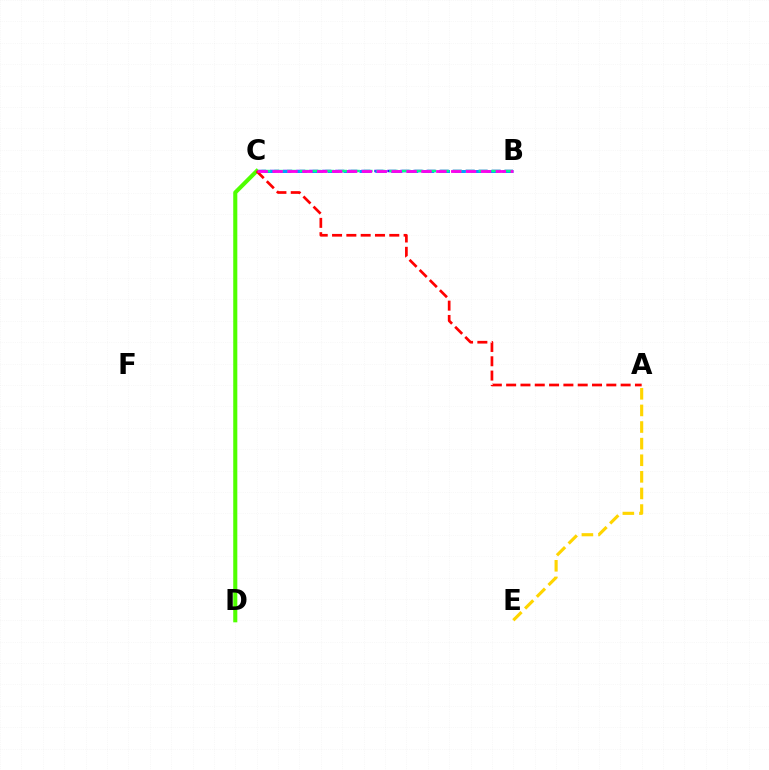{('B', 'C'): [{'color': '#3700ff', 'line_style': 'dashed', 'thickness': 1.77}, {'color': '#009eff', 'line_style': 'dashed', 'thickness': 2.16}, {'color': '#00ff86', 'line_style': 'dashed', 'thickness': 1.73}, {'color': '#ff00ed', 'line_style': 'dashed', 'thickness': 2.02}], ('C', 'D'): [{'color': '#4fff00', 'line_style': 'solid', 'thickness': 2.94}], ('A', 'C'): [{'color': '#ff0000', 'line_style': 'dashed', 'thickness': 1.94}], ('A', 'E'): [{'color': '#ffd500', 'line_style': 'dashed', 'thickness': 2.26}]}